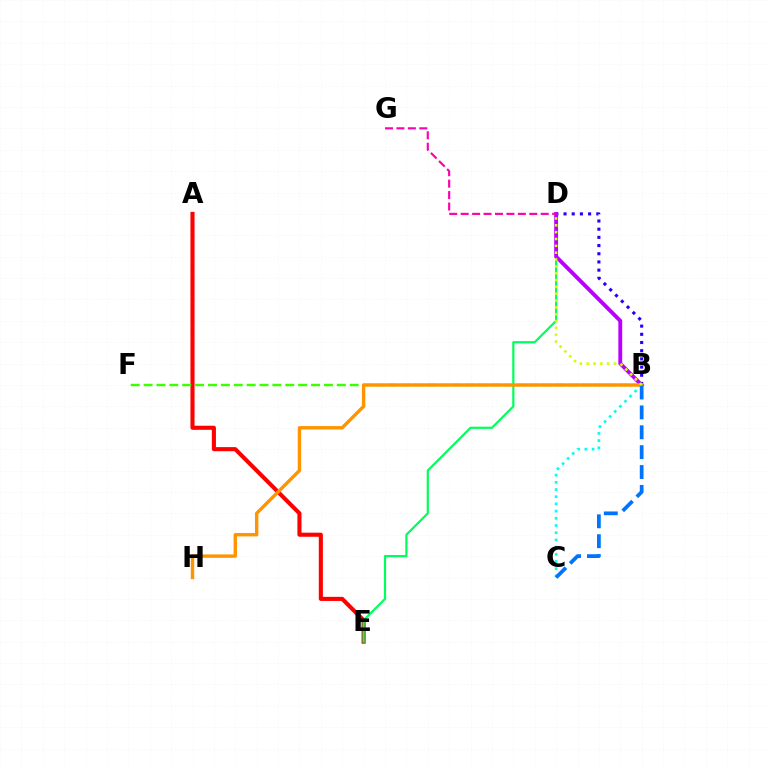{('A', 'E'): [{'color': '#ff0000', 'line_style': 'solid', 'thickness': 2.94}], ('D', 'E'): [{'color': '#00ff5c', 'line_style': 'solid', 'thickness': 1.59}], ('B', 'C'): [{'color': '#00fff6', 'line_style': 'dotted', 'thickness': 1.96}, {'color': '#0074ff', 'line_style': 'dashed', 'thickness': 2.7}], ('B', 'D'): [{'color': '#2500ff', 'line_style': 'dotted', 'thickness': 2.23}, {'color': '#b900ff', 'line_style': 'solid', 'thickness': 2.78}, {'color': '#d1ff00', 'line_style': 'dotted', 'thickness': 1.86}], ('B', 'F'): [{'color': '#3dff00', 'line_style': 'dashed', 'thickness': 1.75}], ('B', 'H'): [{'color': '#ff9400', 'line_style': 'solid', 'thickness': 2.44}], ('D', 'G'): [{'color': '#ff00ac', 'line_style': 'dashed', 'thickness': 1.55}]}